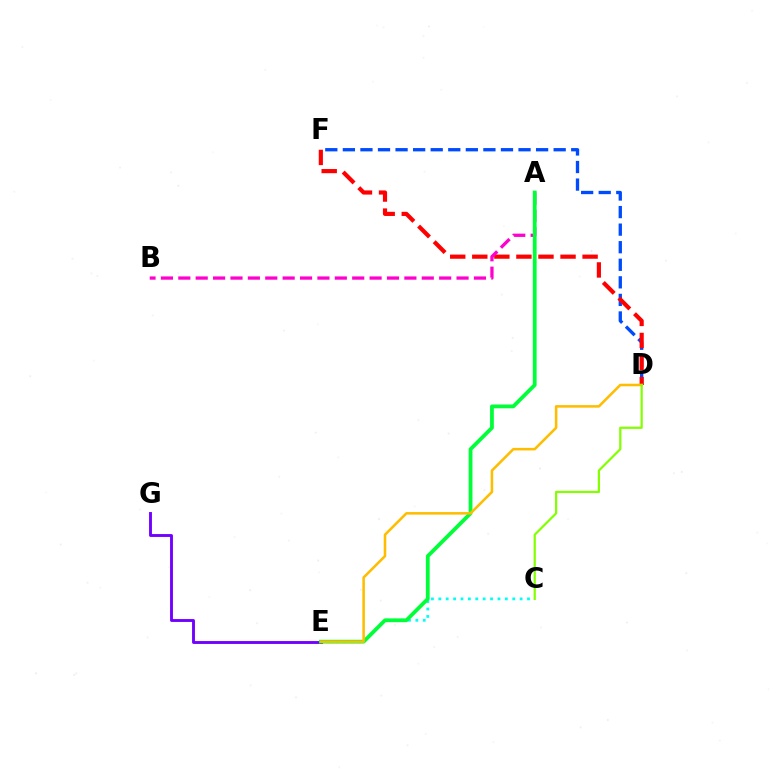{('D', 'F'): [{'color': '#004bff', 'line_style': 'dashed', 'thickness': 2.39}, {'color': '#ff0000', 'line_style': 'dashed', 'thickness': 3.0}], ('C', 'E'): [{'color': '#00fff6', 'line_style': 'dotted', 'thickness': 2.01}], ('A', 'B'): [{'color': '#ff00cf', 'line_style': 'dashed', 'thickness': 2.36}], ('E', 'G'): [{'color': '#7200ff', 'line_style': 'solid', 'thickness': 2.07}], ('A', 'E'): [{'color': '#00ff39', 'line_style': 'solid', 'thickness': 2.72}], ('D', 'E'): [{'color': '#ffbd00', 'line_style': 'solid', 'thickness': 1.84}], ('C', 'D'): [{'color': '#84ff00', 'line_style': 'solid', 'thickness': 1.6}]}